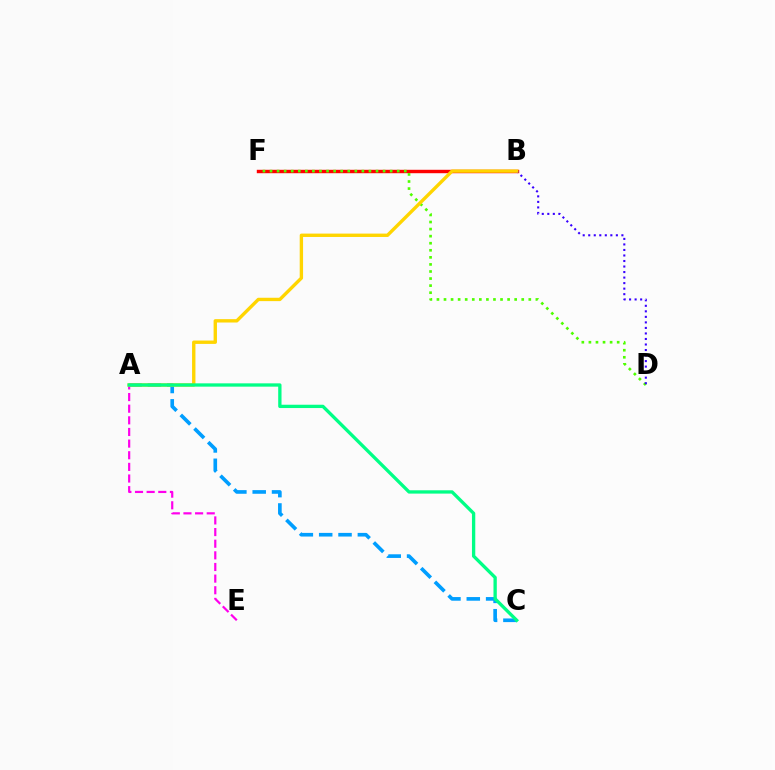{('B', 'F'): [{'color': '#ff0000', 'line_style': 'solid', 'thickness': 2.46}], ('D', 'F'): [{'color': '#4fff00', 'line_style': 'dotted', 'thickness': 1.92}], ('B', 'D'): [{'color': '#3700ff', 'line_style': 'dotted', 'thickness': 1.5}], ('A', 'E'): [{'color': '#ff00ed', 'line_style': 'dashed', 'thickness': 1.58}], ('A', 'C'): [{'color': '#009eff', 'line_style': 'dashed', 'thickness': 2.63}, {'color': '#00ff86', 'line_style': 'solid', 'thickness': 2.39}], ('A', 'B'): [{'color': '#ffd500', 'line_style': 'solid', 'thickness': 2.42}]}